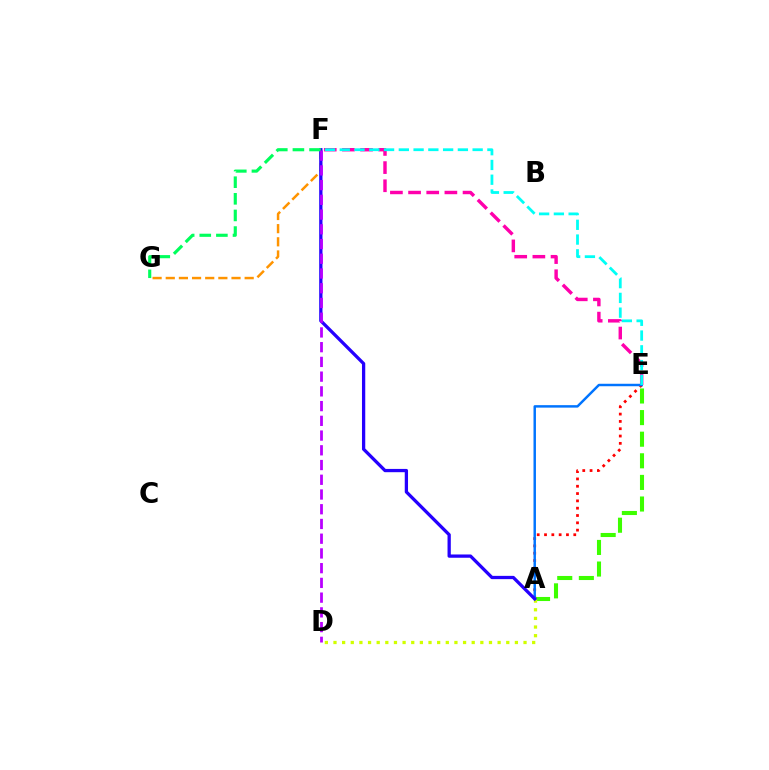{('F', 'G'): [{'color': '#ff9400', 'line_style': 'dashed', 'thickness': 1.79}, {'color': '#00ff5c', 'line_style': 'dashed', 'thickness': 2.26}], ('A', 'E'): [{'color': '#3dff00', 'line_style': 'dashed', 'thickness': 2.94}, {'color': '#ff0000', 'line_style': 'dotted', 'thickness': 1.99}, {'color': '#0074ff', 'line_style': 'solid', 'thickness': 1.77}], ('A', 'D'): [{'color': '#d1ff00', 'line_style': 'dotted', 'thickness': 2.35}], ('E', 'F'): [{'color': '#ff00ac', 'line_style': 'dashed', 'thickness': 2.47}, {'color': '#00fff6', 'line_style': 'dashed', 'thickness': 2.01}], ('A', 'F'): [{'color': '#2500ff', 'line_style': 'solid', 'thickness': 2.36}], ('D', 'F'): [{'color': '#b900ff', 'line_style': 'dashed', 'thickness': 2.0}]}